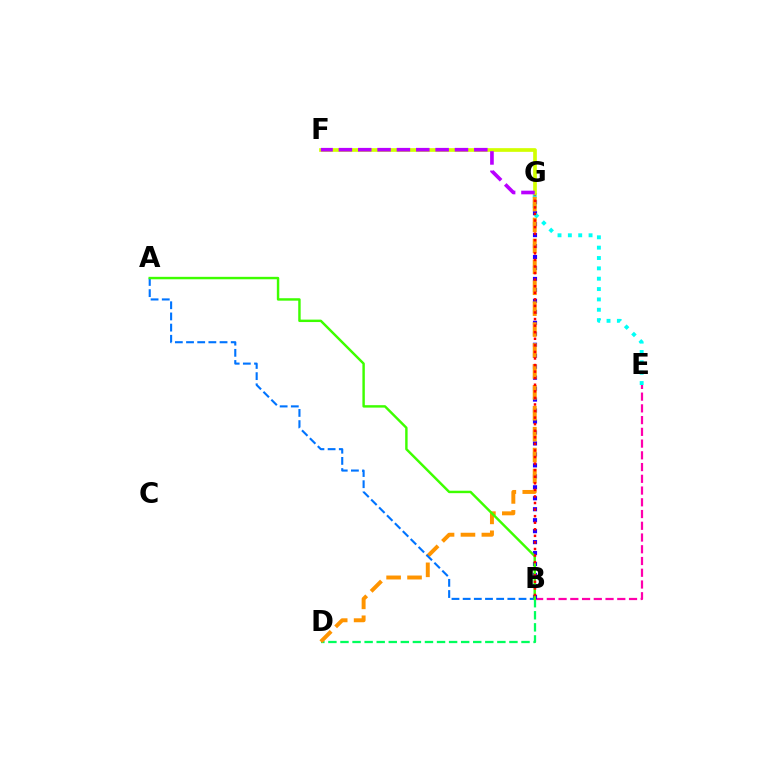{('B', 'E'): [{'color': '#ff00ac', 'line_style': 'dashed', 'thickness': 1.6}], ('B', 'D'): [{'color': '#00ff5c', 'line_style': 'dashed', 'thickness': 1.64}], ('B', 'G'): [{'color': '#2500ff', 'line_style': 'dotted', 'thickness': 2.98}, {'color': '#ff0000', 'line_style': 'dotted', 'thickness': 1.78}], ('E', 'G'): [{'color': '#00fff6', 'line_style': 'dotted', 'thickness': 2.81}], ('D', 'G'): [{'color': '#ff9400', 'line_style': 'dashed', 'thickness': 2.84}], ('A', 'B'): [{'color': '#0074ff', 'line_style': 'dashed', 'thickness': 1.52}, {'color': '#3dff00', 'line_style': 'solid', 'thickness': 1.75}], ('F', 'G'): [{'color': '#d1ff00', 'line_style': 'solid', 'thickness': 2.65}, {'color': '#b900ff', 'line_style': 'dashed', 'thickness': 2.63}]}